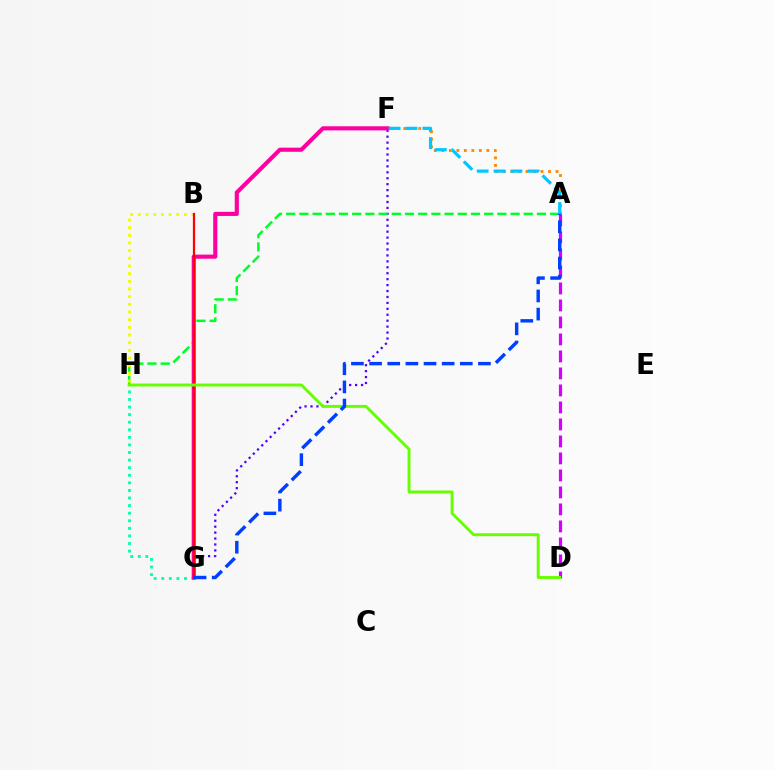{('F', 'G'): [{'color': '#4f00ff', 'line_style': 'dotted', 'thickness': 1.61}, {'color': '#ff00a0', 'line_style': 'solid', 'thickness': 2.97}], ('A', 'H'): [{'color': '#00ff27', 'line_style': 'dashed', 'thickness': 1.79}], ('A', 'F'): [{'color': '#ff8800', 'line_style': 'dotted', 'thickness': 2.04}, {'color': '#00c7ff', 'line_style': 'dashed', 'thickness': 2.3}], ('G', 'H'): [{'color': '#00ffaf', 'line_style': 'dotted', 'thickness': 2.06}], ('B', 'H'): [{'color': '#eeff00', 'line_style': 'dotted', 'thickness': 2.08}], ('B', 'G'): [{'color': '#ff0000', 'line_style': 'solid', 'thickness': 1.62}], ('A', 'D'): [{'color': '#d600ff', 'line_style': 'dashed', 'thickness': 2.31}], ('D', 'H'): [{'color': '#66ff00', 'line_style': 'solid', 'thickness': 2.09}], ('A', 'G'): [{'color': '#003fff', 'line_style': 'dashed', 'thickness': 2.46}]}